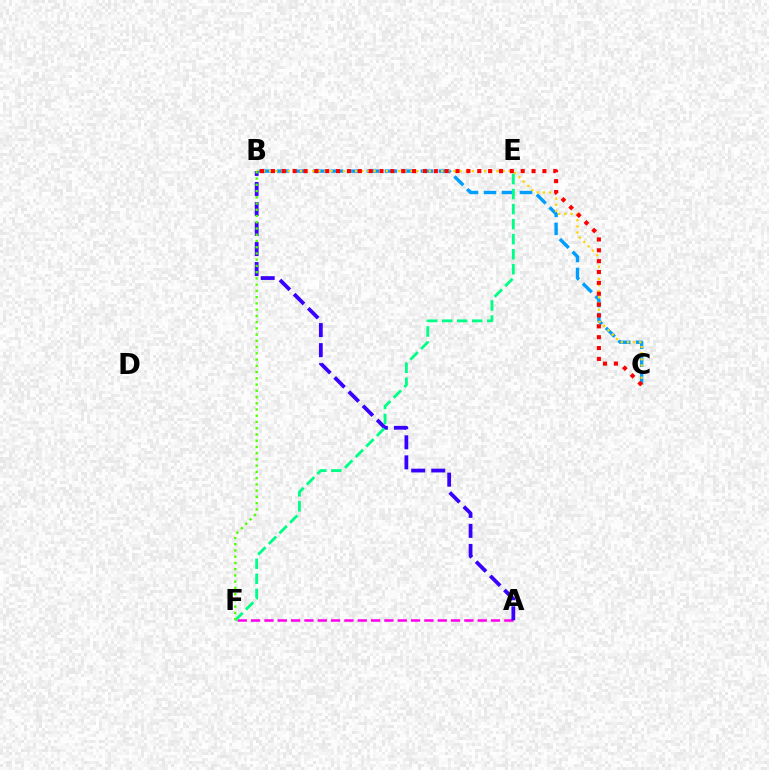{('B', 'C'): [{'color': '#009eff', 'line_style': 'dashed', 'thickness': 2.44}, {'color': '#ffd500', 'line_style': 'dotted', 'thickness': 1.67}, {'color': '#ff0000', 'line_style': 'dotted', 'thickness': 2.95}], ('A', 'F'): [{'color': '#ff00ed', 'line_style': 'dashed', 'thickness': 1.81}], ('A', 'B'): [{'color': '#3700ff', 'line_style': 'dashed', 'thickness': 2.72}], ('E', 'F'): [{'color': '#00ff86', 'line_style': 'dashed', 'thickness': 2.04}], ('B', 'F'): [{'color': '#4fff00', 'line_style': 'dotted', 'thickness': 1.7}]}